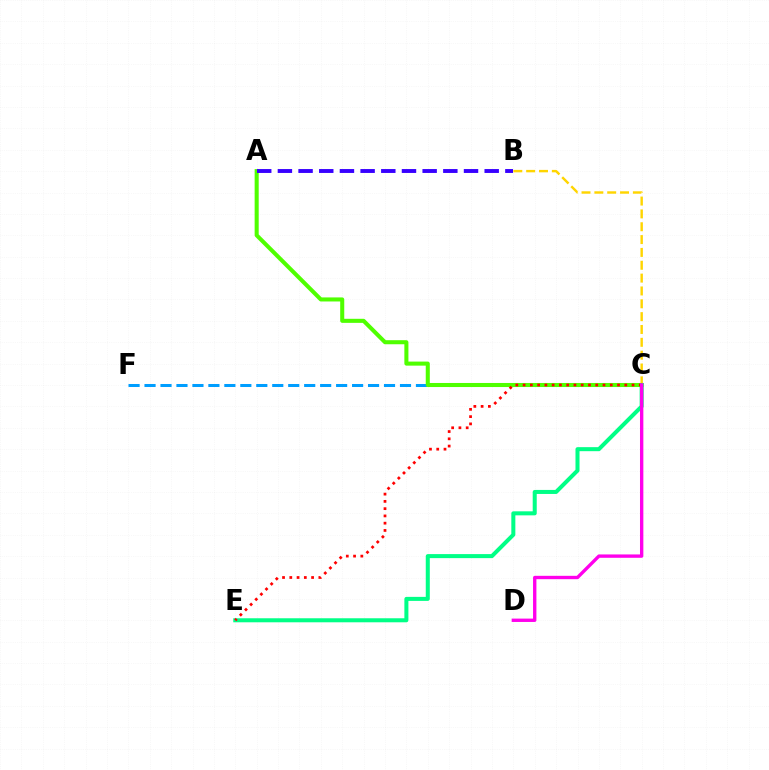{('B', 'C'): [{'color': '#ffd500', 'line_style': 'dashed', 'thickness': 1.74}], ('C', 'F'): [{'color': '#009eff', 'line_style': 'dashed', 'thickness': 2.17}], ('A', 'C'): [{'color': '#4fff00', 'line_style': 'solid', 'thickness': 2.92}], ('A', 'B'): [{'color': '#3700ff', 'line_style': 'dashed', 'thickness': 2.81}], ('C', 'E'): [{'color': '#00ff86', 'line_style': 'solid', 'thickness': 2.9}, {'color': '#ff0000', 'line_style': 'dotted', 'thickness': 1.97}], ('C', 'D'): [{'color': '#ff00ed', 'line_style': 'solid', 'thickness': 2.42}]}